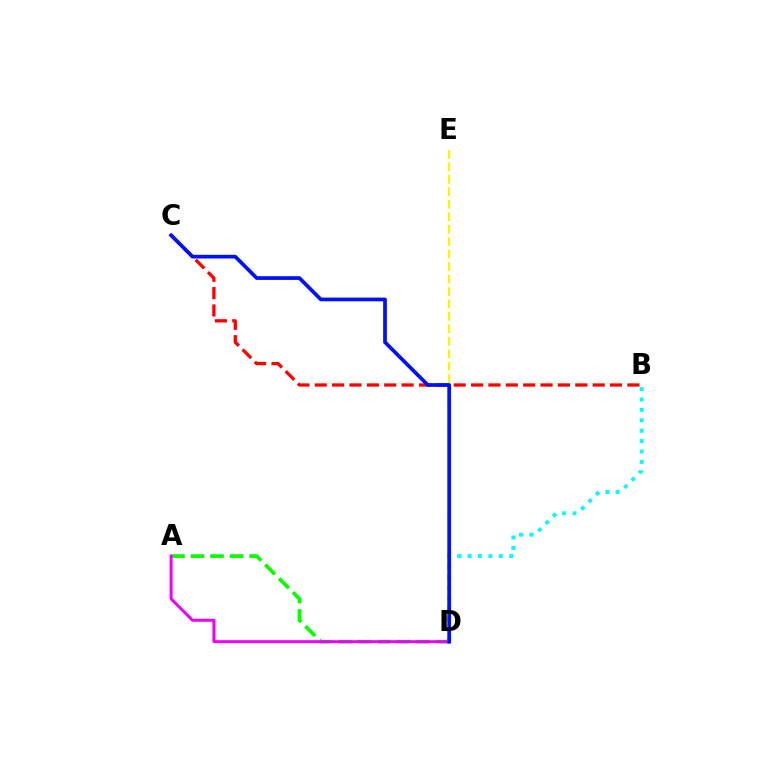{('A', 'D'): [{'color': '#08ff00', 'line_style': 'dashed', 'thickness': 2.65}, {'color': '#ee00ff', 'line_style': 'solid', 'thickness': 2.13}], ('D', 'E'): [{'color': '#fcf500', 'line_style': 'dashed', 'thickness': 1.69}], ('B', 'D'): [{'color': '#00fff6', 'line_style': 'dotted', 'thickness': 2.82}], ('B', 'C'): [{'color': '#ff0000', 'line_style': 'dashed', 'thickness': 2.36}], ('C', 'D'): [{'color': '#0010ff', 'line_style': 'solid', 'thickness': 2.67}]}